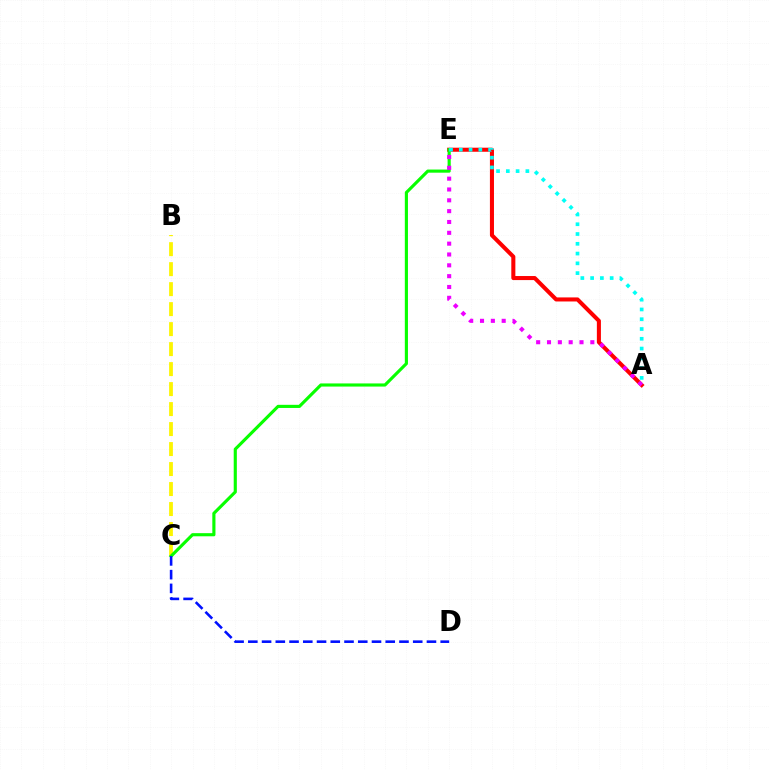{('A', 'E'): [{'color': '#ff0000', 'line_style': 'solid', 'thickness': 2.92}, {'color': '#00fff6', 'line_style': 'dotted', 'thickness': 2.66}, {'color': '#ee00ff', 'line_style': 'dotted', 'thickness': 2.94}], ('B', 'C'): [{'color': '#fcf500', 'line_style': 'dashed', 'thickness': 2.72}], ('C', 'E'): [{'color': '#08ff00', 'line_style': 'solid', 'thickness': 2.26}], ('C', 'D'): [{'color': '#0010ff', 'line_style': 'dashed', 'thickness': 1.87}]}